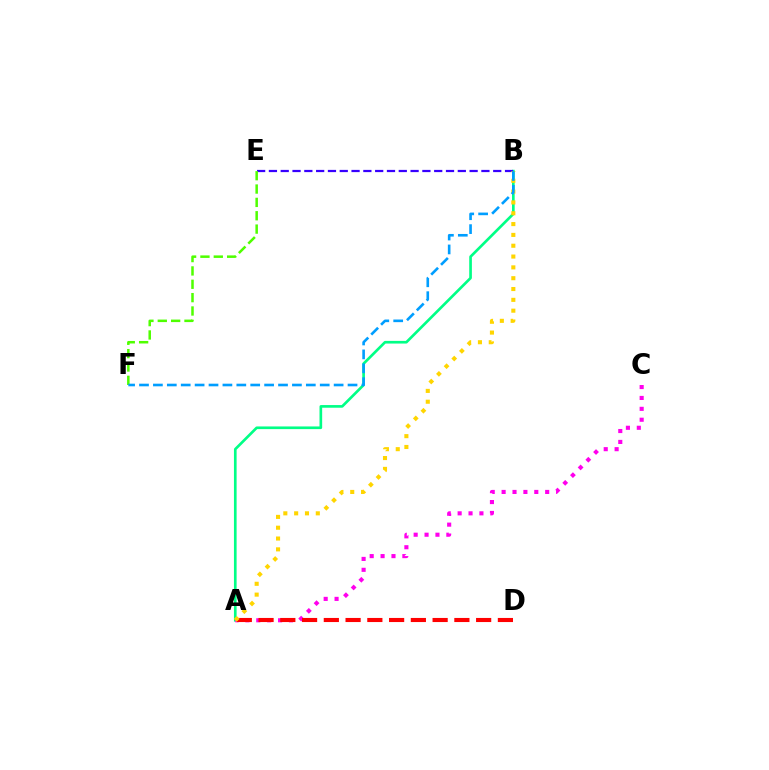{('A', 'B'): [{'color': '#00ff86', 'line_style': 'solid', 'thickness': 1.92}, {'color': '#ffd500', 'line_style': 'dotted', 'thickness': 2.94}], ('A', 'C'): [{'color': '#ff00ed', 'line_style': 'dotted', 'thickness': 2.96}], ('B', 'E'): [{'color': '#3700ff', 'line_style': 'dashed', 'thickness': 1.6}], ('E', 'F'): [{'color': '#4fff00', 'line_style': 'dashed', 'thickness': 1.81}], ('A', 'D'): [{'color': '#ff0000', 'line_style': 'dashed', 'thickness': 2.96}], ('B', 'F'): [{'color': '#009eff', 'line_style': 'dashed', 'thickness': 1.89}]}